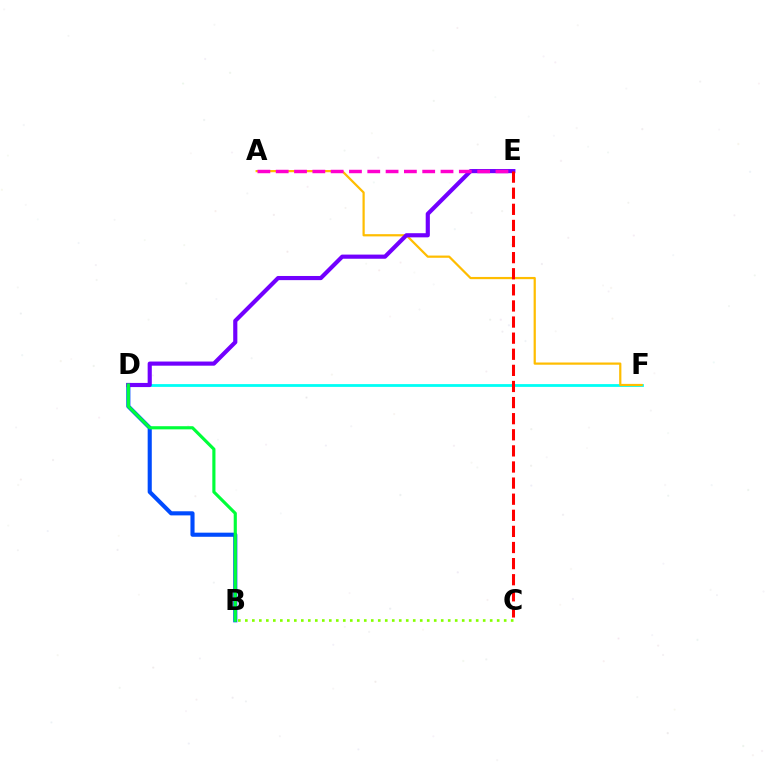{('B', 'D'): [{'color': '#004bff', 'line_style': 'solid', 'thickness': 2.96}, {'color': '#00ff39', 'line_style': 'solid', 'thickness': 2.26}], ('D', 'F'): [{'color': '#00fff6', 'line_style': 'solid', 'thickness': 2.01}], ('A', 'F'): [{'color': '#ffbd00', 'line_style': 'solid', 'thickness': 1.6}], ('D', 'E'): [{'color': '#7200ff', 'line_style': 'solid', 'thickness': 2.99}], ('B', 'C'): [{'color': '#84ff00', 'line_style': 'dotted', 'thickness': 1.9}], ('C', 'E'): [{'color': '#ff0000', 'line_style': 'dashed', 'thickness': 2.19}], ('A', 'E'): [{'color': '#ff00cf', 'line_style': 'dashed', 'thickness': 2.49}]}